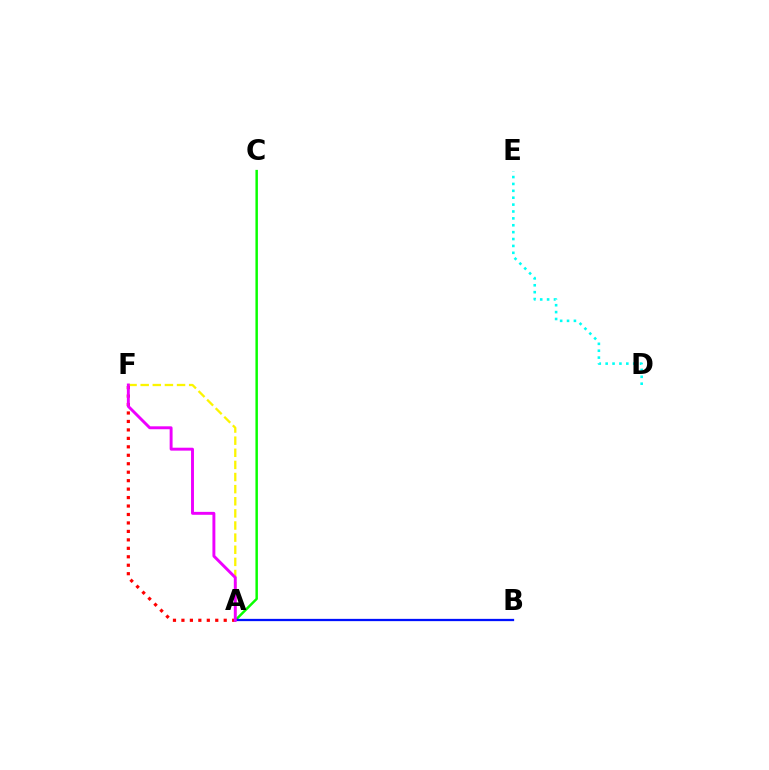{('A', 'F'): [{'color': '#fcf500', 'line_style': 'dashed', 'thickness': 1.65}, {'color': '#ff0000', 'line_style': 'dotted', 'thickness': 2.3}, {'color': '#ee00ff', 'line_style': 'solid', 'thickness': 2.1}], ('A', 'C'): [{'color': '#08ff00', 'line_style': 'solid', 'thickness': 1.78}], ('A', 'B'): [{'color': '#0010ff', 'line_style': 'solid', 'thickness': 1.64}], ('D', 'E'): [{'color': '#00fff6', 'line_style': 'dotted', 'thickness': 1.87}]}